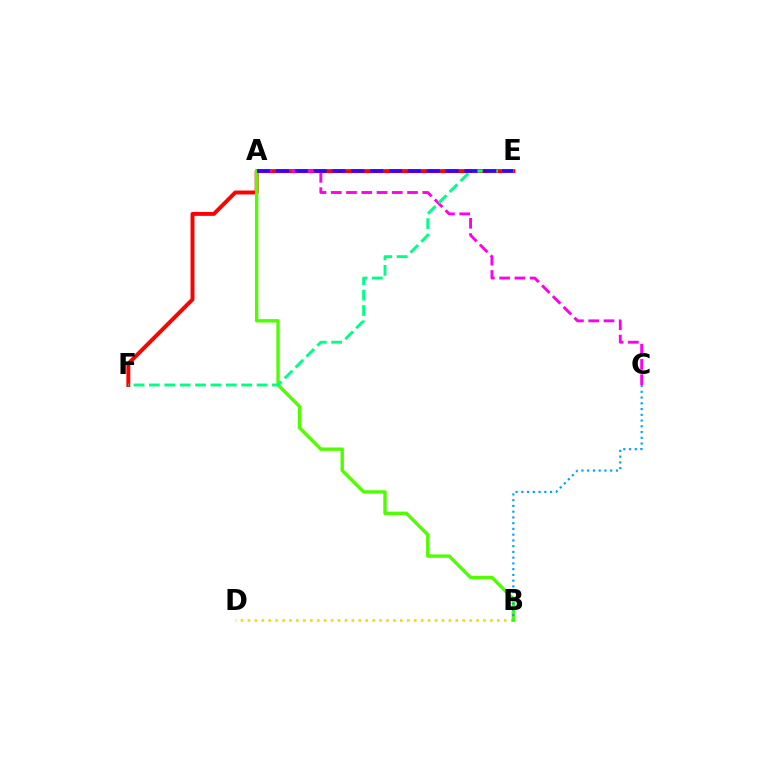{('B', 'D'): [{'color': '#ffd500', 'line_style': 'dotted', 'thickness': 1.88}], ('E', 'F'): [{'color': '#ff0000', 'line_style': 'solid', 'thickness': 2.82}, {'color': '#00ff86', 'line_style': 'dashed', 'thickness': 2.09}], ('A', 'B'): [{'color': '#4fff00', 'line_style': 'solid', 'thickness': 2.44}], ('A', 'C'): [{'color': '#ff00ed', 'line_style': 'dashed', 'thickness': 2.07}], ('A', 'E'): [{'color': '#3700ff', 'line_style': 'dashed', 'thickness': 2.56}], ('B', 'C'): [{'color': '#009eff', 'line_style': 'dotted', 'thickness': 1.56}]}